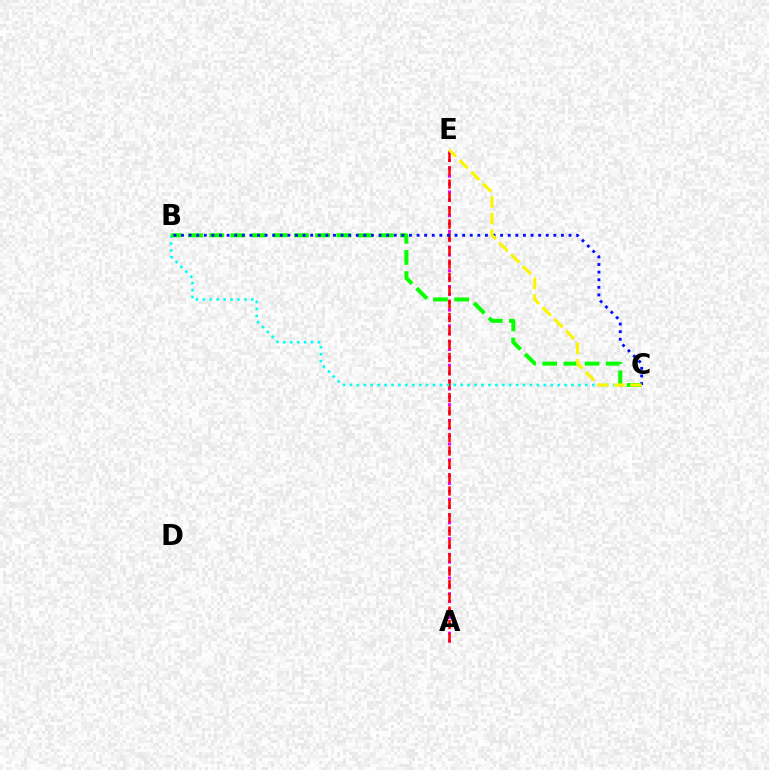{('A', 'E'): [{'color': '#ee00ff', 'line_style': 'dotted', 'thickness': 2.14}, {'color': '#ff0000', 'line_style': 'dashed', 'thickness': 1.81}], ('B', 'C'): [{'color': '#00fff6', 'line_style': 'dotted', 'thickness': 1.88}, {'color': '#08ff00', 'line_style': 'dashed', 'thickness': 2.88}, {'color': '#0010ff', 'line_style': 'dotted', 'thickness': 2.06}], ('C', 'E'): [{'color': '#fcf500', 'line_style': 'dashed', 'thickness': 2.24}]}